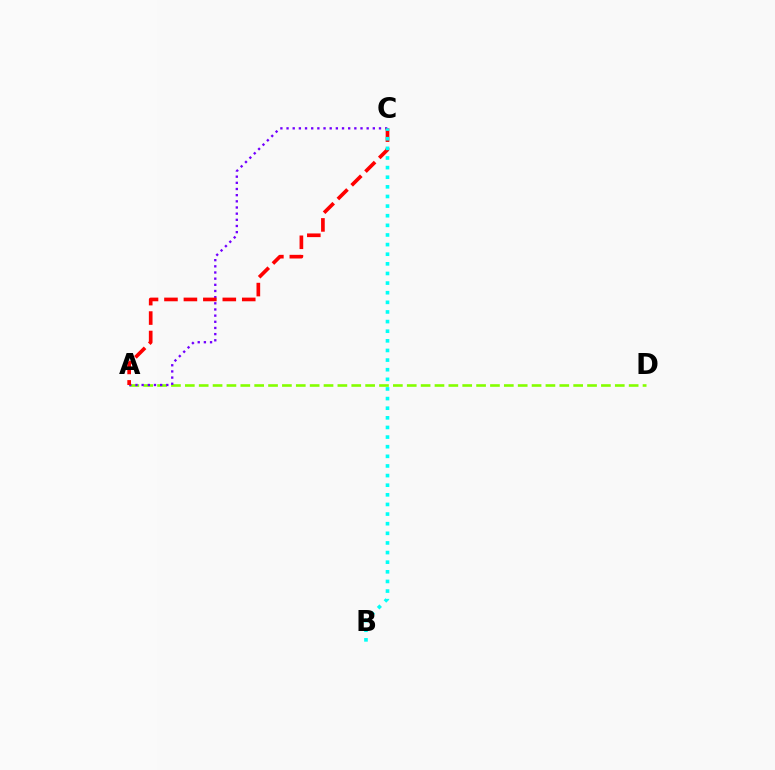{('A', 'D'): [{'color': '#84ff00', 'line_style': 'dashed', 'thickness': 1.88}], ('A', 'C'): [{'color': '#7200ff', 'line_style': 'dotted', 'thickness': 1.67}, {'color': '#ff0000', 'line_style': 'dashed', 'thickness': 2.64}], ('B', 'C'): [{'color': '#00fff6', 'line_style': 'dotted', 'thickness': 2.61}]}